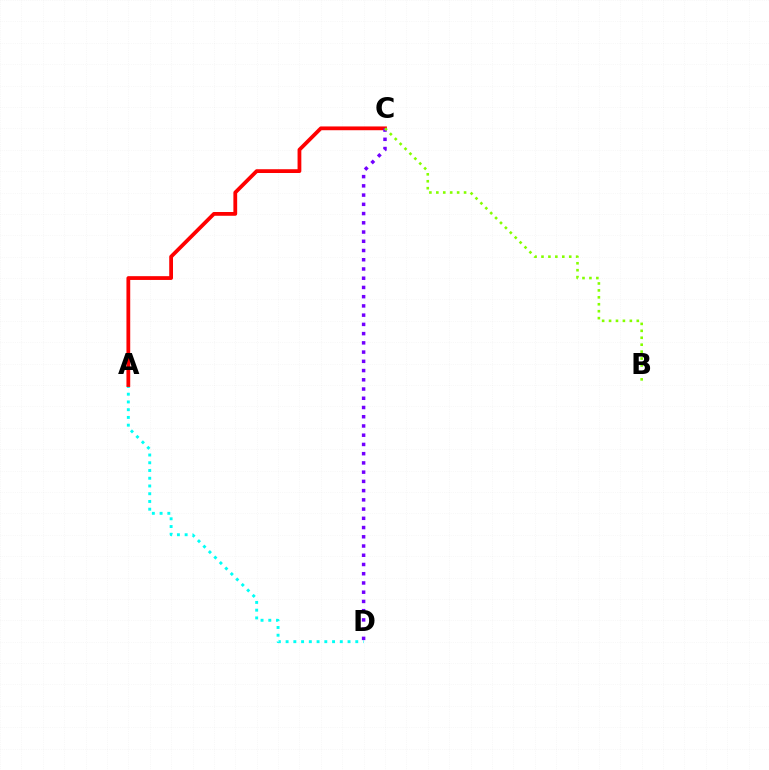{('A', 'D'): [{'color': '#00fff6', 'line_style': 'dotted', 'thickness': 2.1}], ('A', 'C'): [{'color': '#ff0000', 'line_style': 'solid', 'thickness': 2.72}], ('C', 'D'): [{'color': '#7200ff', 'line_style': 'dotted', 'thickness': 2.51}], ('B', 'C'): [{'color': '#84ff00', 'line_style': 'dotted', 'thickness': 1.88}]}